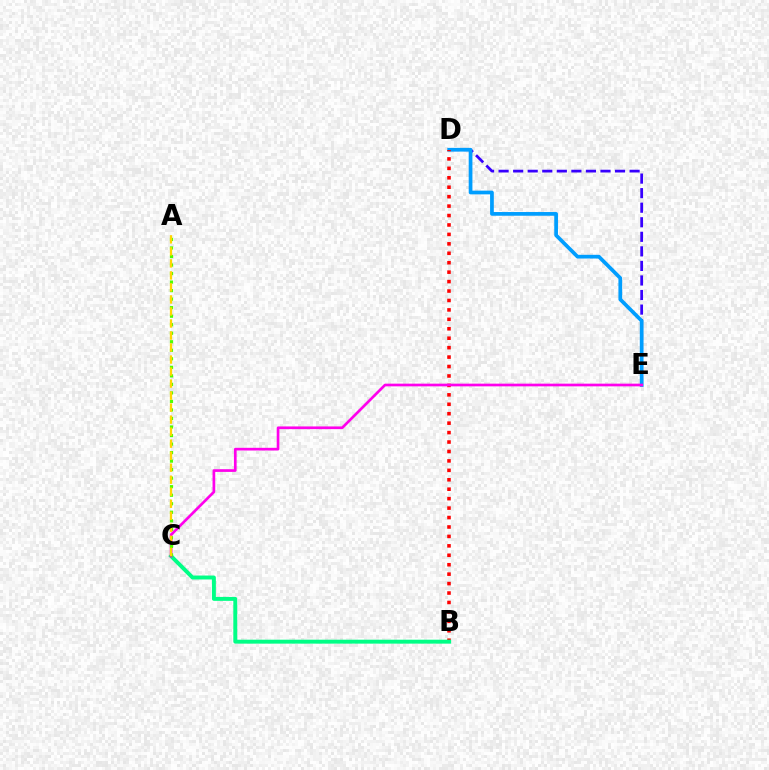{('D', 'E'): [{'color': '#3700ff', 'line_style': 'dashed', 'thickness': 1.98}, {'color': '#009eff', 'line_style': 'solid', 'thickness': 2.68}], ('B', 'D'): [{'color': '#ff0000', 'line_style': 'dotted', 'thickness': 2.56}], ('B', 'C'): [{'color': '#00ff86', 'line_style': 'solid', 'thickness': 2.83}], ('C', 'E'): [{'color': '#ff00ed', 'line_style': 'solid', 'thickness': 1.94}], ('A', 'C'): [{'color': '#4fff00', 'line_style': 'dotted', 'thickness': 2.32}, {'color': '#ffd500', 'line_style': 'dashed', 'thickness': 1.63}]}